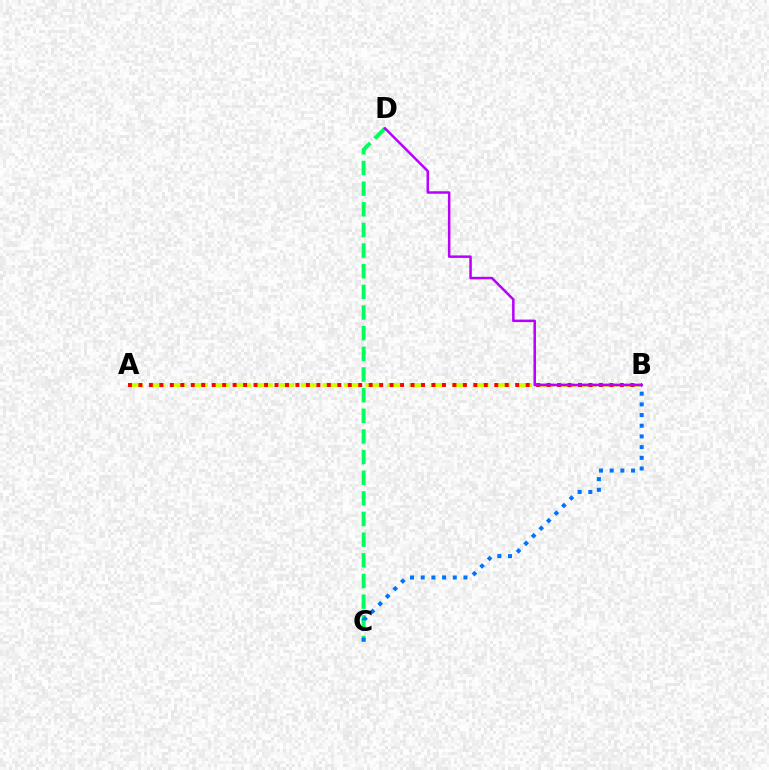{('A', 'B'): [{'color': '#d1ff00', 'line_style': 'dashed', 'thickness': 2.94}, {'color': '#ff0000', 'line_style': 'dotted', 'thickness': 2.84}], ('C', 'D'): [{'color': '#00ff5c', 'line_style': 'dashed', 'thickness': 2.81}], ('B', 'C'): [{'color': '#0074ff', 'line_style': 'dotted', 'thickness': 2.9}], ('B', 'D'): [{'color': '#b900ff', 'line_style': 'solid', 'thickness': 1.8}]}